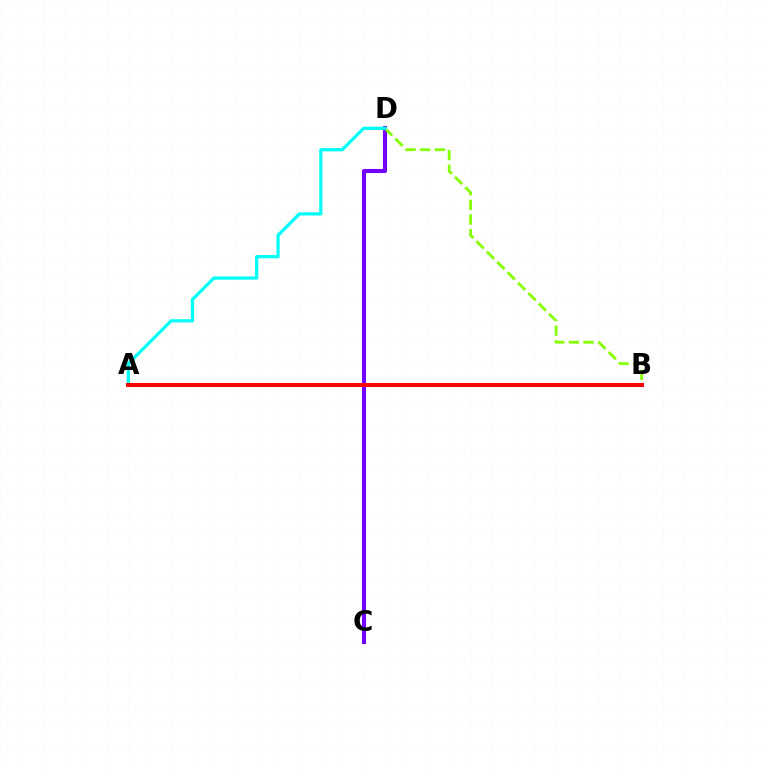{('C', 'D'): [{'color': '#7200ff', 'line_style': 'solid', 'thickness': 2.93}], ('B', 'D'): [{'color': '#84ff00', 'line_style': 'dashed', 'thickness': 1.99}], ('A', 'D'): [{'color': '#00fff6', 'line_style': 'solid', 'thickness': 2.33}], ('A', 'B'): [{'color': '#ff0000', 'line_style': 'solid', 'thickness': 2.91}]}